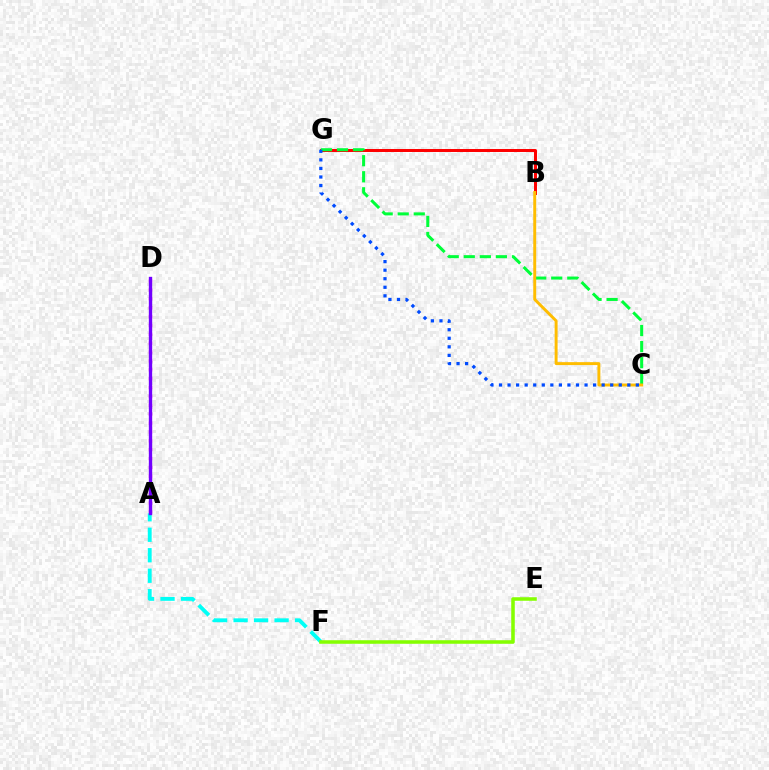{('A', 'D'): [{'color': '#ff00cf', 'line_style': 'dotted', 'thickness': 2.41}, {'color': '#7200ff', 'line_style': 'solid', 'thickness': 2.4}], ('A', 'F'): [{'color': '#00fff6', 'line_style': 'dashed', 'thickness': 2.78}], ('E', 'F'): [{'color': '#84ff00', 'line_style': 'solid', 'thickness': 2.55}], ('B', 'G'): [{'color': '#ff0000', 'line_style': 'solid', 'thickness': 2.15}], ('C', 'G'): [{'color': '#00ff39', 'line_style': 'dashed', 'thickness': 2.18}, {'color': '#004bff', 'line_style': 'dotted', 'thickness': 2.32}], ('B', 'C'): [{'color': '#ffbd00', 'line_style': 'solid', 'thickness': 2.11}]}